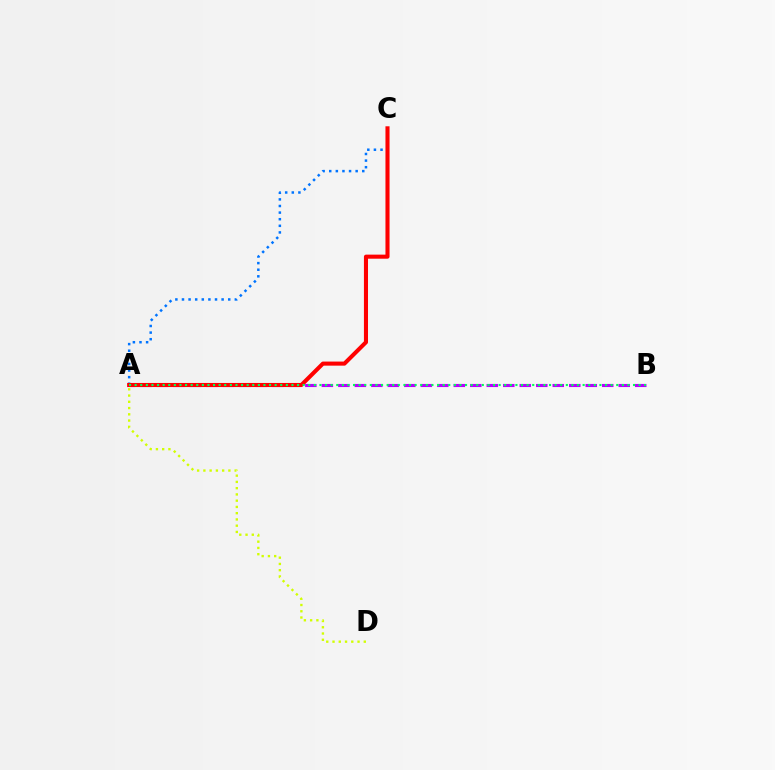{('A', 'B'): [{'color': '#b900ff', 'line_style': 'dashed', 'thickness': 2.24}, {'color': '#00ff5c', 'line_style': 'dotted', 'thickness': 1.52}], ('A', 'C'): [{'color': '#0074ff', 'line_style': 'dotted', 'thickness': 1.8}, {'color': '#ff0000', 'line_style': 'solid', 'thickness': 2.93}], ('A', 'D'): [{'color': '#d1ff00', 'line_style': 'dotted', 'thickness': 1.7}]}